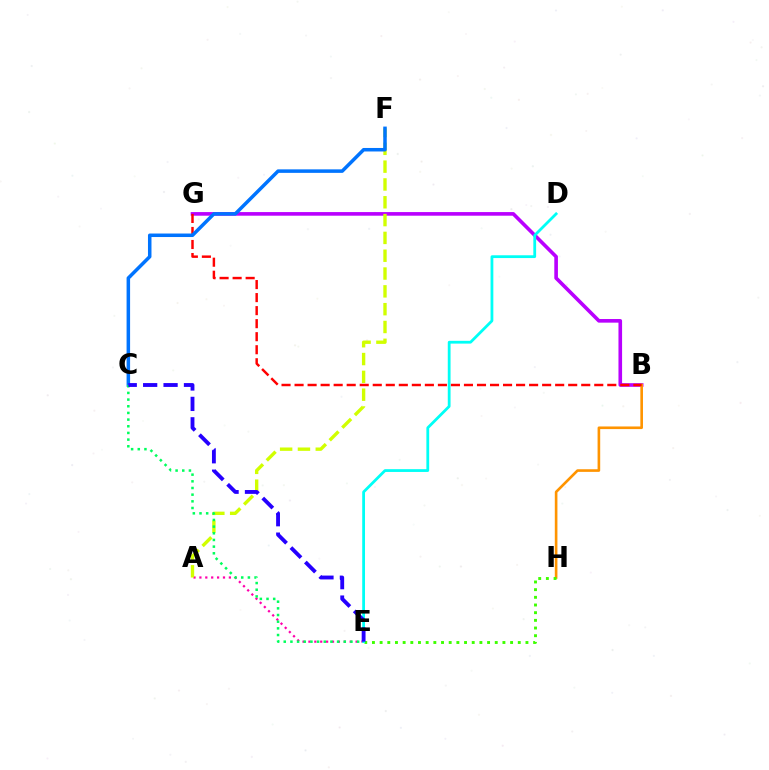{('B', 'G'): [{'color': '#b900ff', 'line_style': 'solid', 'thickness': 2.61}, {'color': '#ff0000', 'line_style': 'dashed', 'thickness': 1.77}], ('B', 'H'): [{'color': '#ff9400', 'line_style': 'solid', 'thickness': 1.89}], ('A', 'E'): [{'color': '#ff00ac', 'line_style': 'dotted', 'thickness': 1.6}], ('E', 'H'): [{'color': '#3dff00', 'line_style': 'dotted', 'thickness': 2.09}], ('D', 'E'): [{'color': '#00fff6', 'line_style': 'solid', 'thickness': 2.01}], ('A', 'F'): [{'color': '#d1ff00', 'line_style': 'dashed', 'thickness': 2.42}], ('C', 'F'): [{'color': '#0074ff', 'line_style': 'solid', 'thickness': 2.53}], ('C', 'E'): [{'color': '#00ff5c', 'line_style': 'dotted', 'thickness': 1.81}, {'color': '#2500ff', 'line_style': 'dashed', 'thickness': 2.77}]}